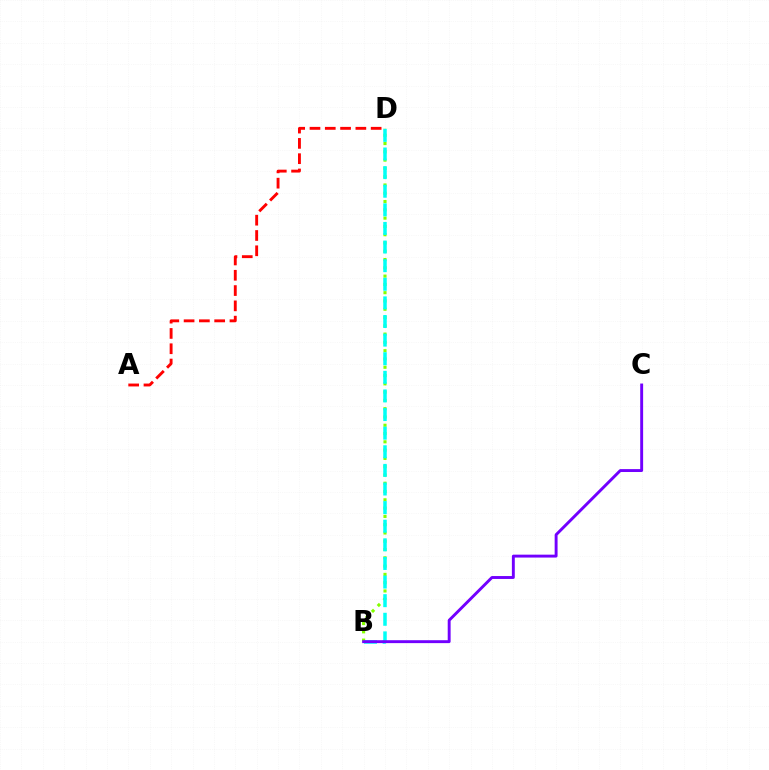{('B', 'D'): [{'color': '#84ff00', 'line_style': 'dotted', 'thickness': 2.25}, {'color': '#00fff6', 'line_style': 'dashed', 'thickness': 2.53}], ('B', 'C'): [{'color': '#7200ff', 'line_style': 'solid', 'thickness': 2.1}], ('A', 'D'): [{'color': '#ff0000', 'line_style': 'dashed', 'thickness': 2.08}]}